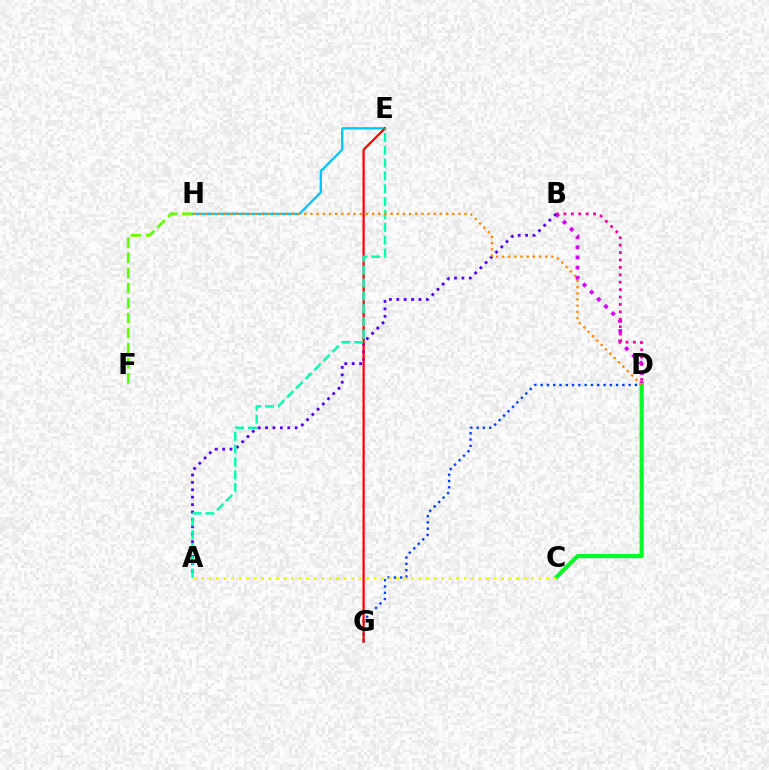{('B', 'D'): [{'color': '#d600ff', 'line_style': 'dotted', 'thickness': 2.76}, {'color': '#ff00a0', 'line_style': 'dotted', 'thickness': 2.01}], ('C', 'D'): [{'color': '#00ff27', 'line_style': 'solid', 'thickness': 3.0}], ('D', 'G'): [{'color': '#003fff', 'line_style': 'dotted', 'thickness': 1.71}], ('E', 'H'): [{'color': '#00c7ff', 'line_style': 'solid', 'thickness': 1.7}], ('A', 'B'): [{'color': '#4f00ff', 'line_style': 'dotted', 'thickness': 2.01}], ('E', 'G'): [{'color': '#ff0000', 'line_style': 'solid', 'thickness': 1.61}], ('A', 'E'): [{'color': '#00ffaf', 'line_style': 'dashed', 'thickness': 1.74}], ('F', 'H'): [{'color': '#66ff00', 'line_style': 'dashed', 'thickness': 2.05}], ('D', 'H'): [{'color': '#ff8800', 'line_style': 'dotted', 'thickness': 1.67}], ('A', 'C'): [{'color': '#eeff00', 'line_style': 'dotted', 'thickness': 2.04}]}